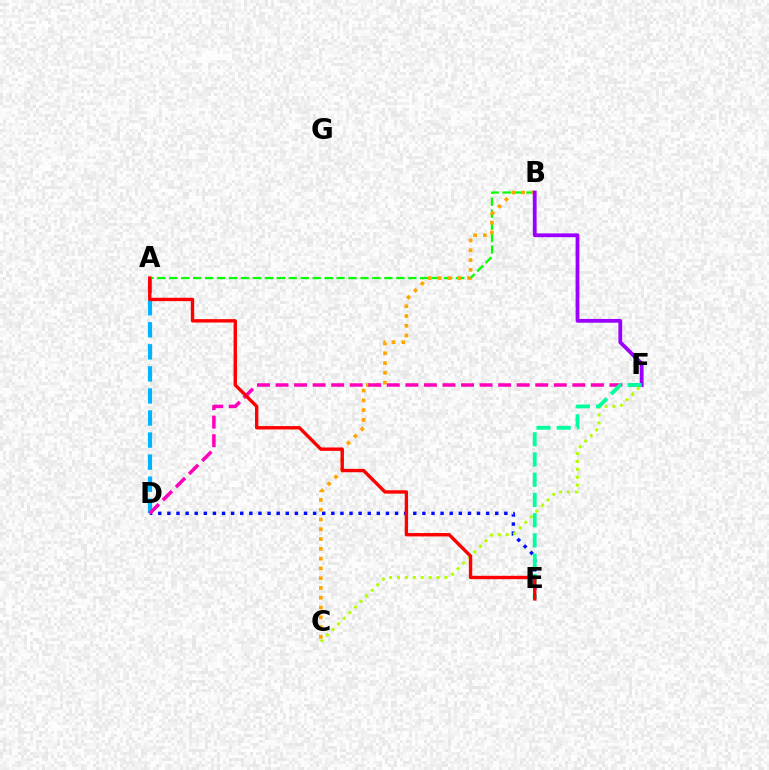{('A', 'D'): [{'color': '#00b5ff', 'line_style': 'dashed', 'thickness': 3.0}], ('D', 'E'): [{'color': '#0010ff', 'line_style': 'dotted', 'thickness': 2.47}], ('A', 'B'): [{'color': '#08ff00', 'line_style': 'dashed', 'thickness': 1.62}], ('B', 'C'): [{'color': '#ffa500', 'line_style': 'dotted', 'thickness': 2.66}], ('D', 'F'): [{'color': '#ff00bd', 'line_style': 'dashed', 'thickness': 2.52}], ('C', 'F'): [{'color': '#b3ff00', 'line_style': 'dotted', 'thickness': 2.15}], ('B', 'F'): [{'color': '#9b00ff', 'line_style': 'solid', 'thickness': 2.73}], ('E', 'F'): [{'color': '#00ff9d', 'line_style': 'dashed', 'thickness': 2.75}], ('A', 'E'): [{'color': '#ff0000', 'line_style': 'solid', 'thickness': 2.43}]}